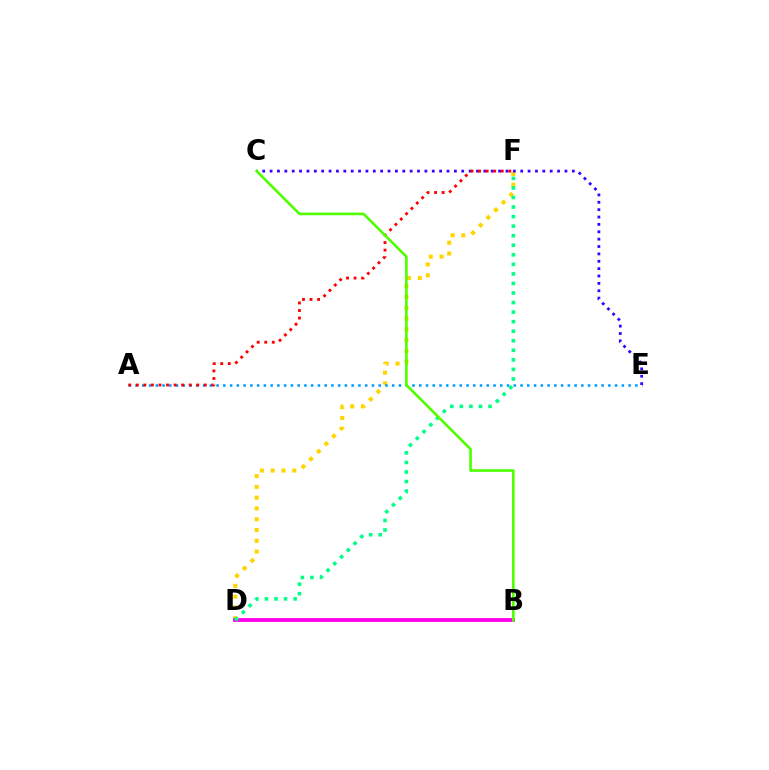{('D', 'F'): [{'color': '#ffd500', 'line_style': 'dotted', 'thickness': 2.93}, {'color': '#00ff86', 'line_style': 'dotted', 'thickness': 2.6}], ('A', 'E'): [{'color': '#009eff', 'line_style': 'dotted', 'thickness': 1.84}], ('C', 'E'): [{'color': '#3700ff', 'line_style': 'dotted', 'thickness': 2.0}], ('B', 'D'): [{'color': '#ff00ed', 'line_style': 'solid', 'thickness': 2.74}], ('A', 'F'): [{'color': '#ff0000', 'line_style': 'dotted', 'thickness': 2.05}], ('B', 'C'): [{'color': '#4fff00', 'line_style': 'solid', 'thickness': 1.9}]}